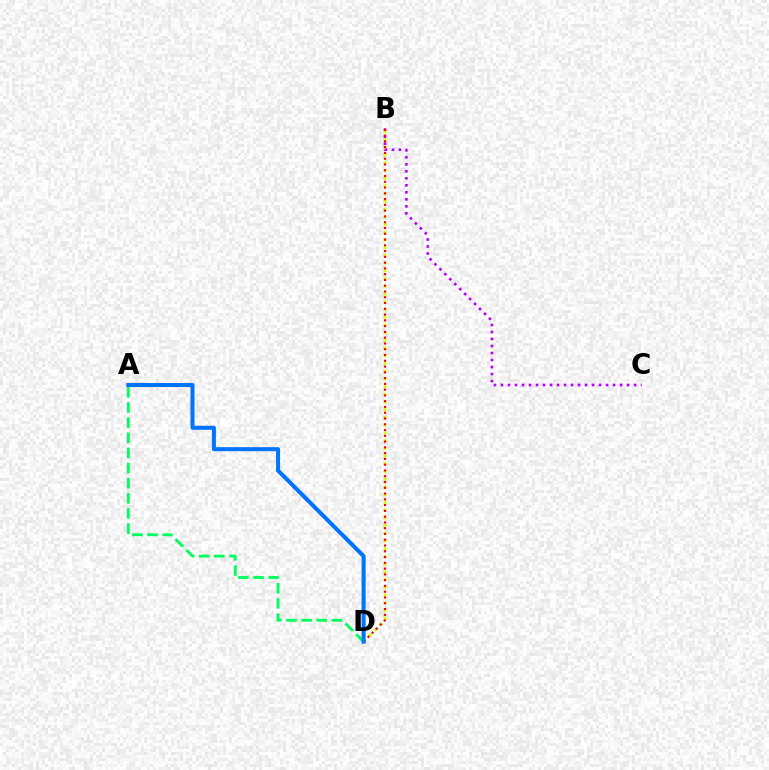{('B', 'D'): [{'color': '#d1ff00', 'line_style': 'dotted', 'thickness': 2.1}, {'color': '#ff0000', 'line_style': 'dotted', 'thickness': 1.57}], ('A', 'D'): [{'color': '#00ff5c', 'line_style': 'dashed', 'thickness': 2.06}, {'color': '#0074ff', 'line_style': 'solid', 'thickness': 2.9}], ('B', 'C'): [{'color': '#b900ff', 'line_style': 'dotted', 'thickness': 1.9}]}